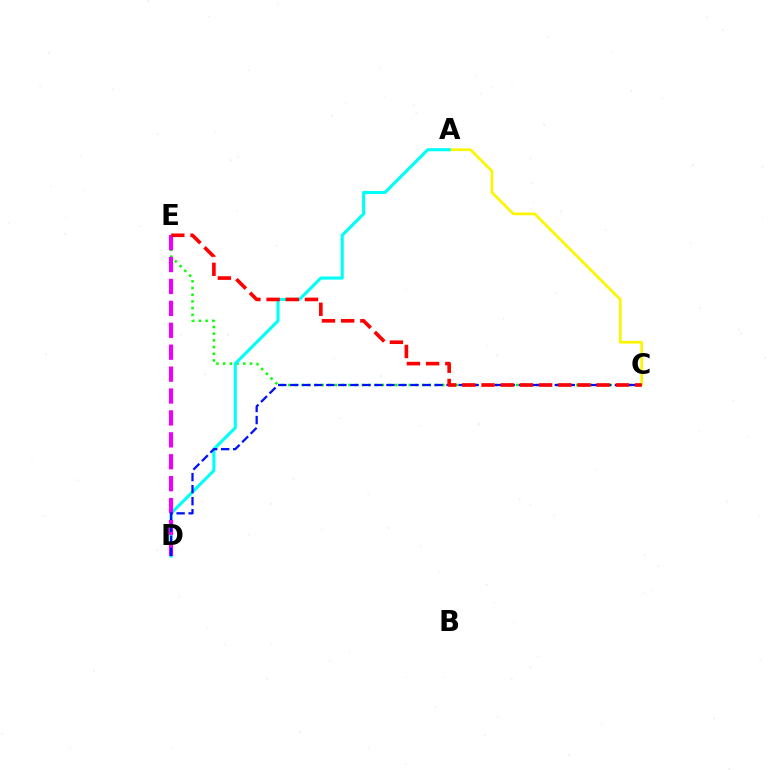{('A', 'C'): [{'color': '#fcf500', 'line_style': 'solid', 'thickness': 1.95}], ('C', 'E'): [{'color': '#08ff00', 'line_style': 'dotted', 'thickness': 1.82}, {'color': '#ff0000', 'line_style': 'dashed', 'thickness': 2.61}], ('A', 'D'): [{'color': '#00fff6', 'line_style': 'solid', 'thickness': 2.23}], ('D', 'E'): [{'color': '#ee00ff', 'line_style': 'dashed', 'thickness': 2.98}], ('C', 'D'): [{'color': '#0010ff', 'line_style': 'dashed', 'thickness': 1.63}]}